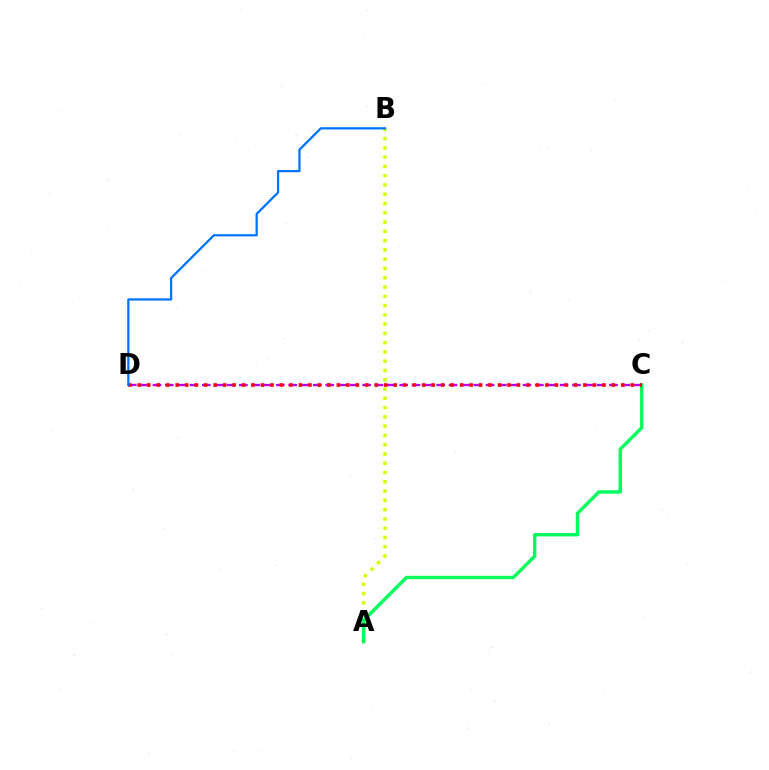{('C', 'D'): [{'color': '#b900ff', 'line_style': 'dashed', 'thickness': 1.68}, {'color': '#ff0000', 'line_style': 'dotted', 'thickness': 2.58}], ('A', 'B'): [{'color': '#d1ff00', 'line_style': 'dotted', 'thickness': 2.52}], ('A', 'C'): [{'color': '#00ff5c', 'line_style': 'solid', 'thickness': 2.44}], ('B', 'D'): [{'color': '#0074ff', 'line_style': 'solid', 'thickness': 1.63}]}